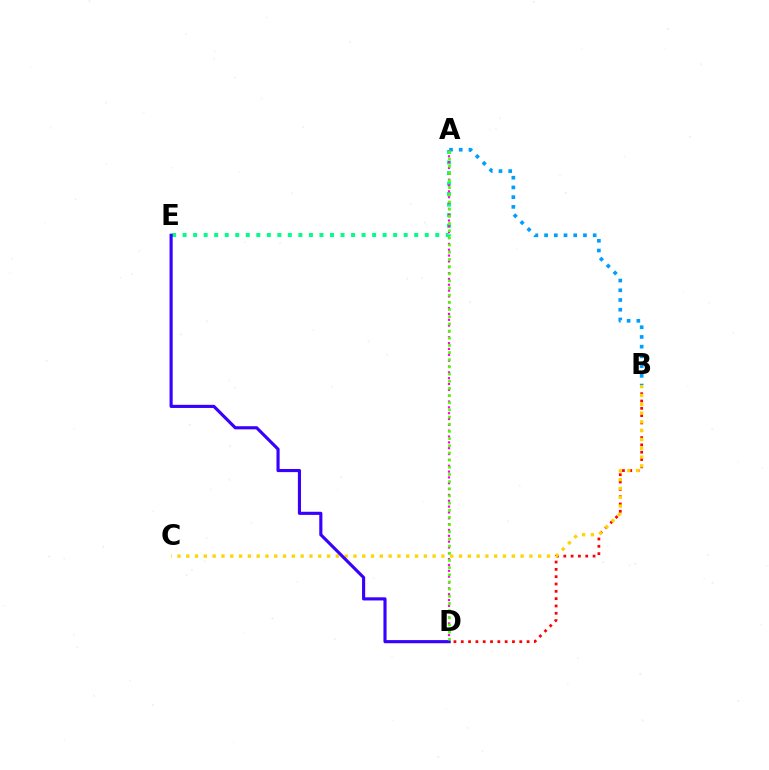{('B', 'D'): [{'color': '#ff0000', 'line_style': 'dotted', 'thickness': 1.99}], ('A', 'E'): [{'color': '#00ff86', 'line_style': 'dotted', 'thickness': 2.86}], ('A', 'D'): [{'color': '#ff00ed', 'line_style': 'dotted', 'thickness': 1.59}, {'color': '#4fff00', 'line_style': 'dotted', 'thickness': 1.95}], ('B', 'C'): [{'color': '#ffd500', 'line_style': 'dotted', 'thickness': 2.39}], ('A', 'B'): [{'color': '#009eff', 'line_style': 'dotted', 'thickness': 2.64}], ('D', 'E'): [{'color': '#3700ff', 'line_style': 'solid', 'thickness': 2.25}]}